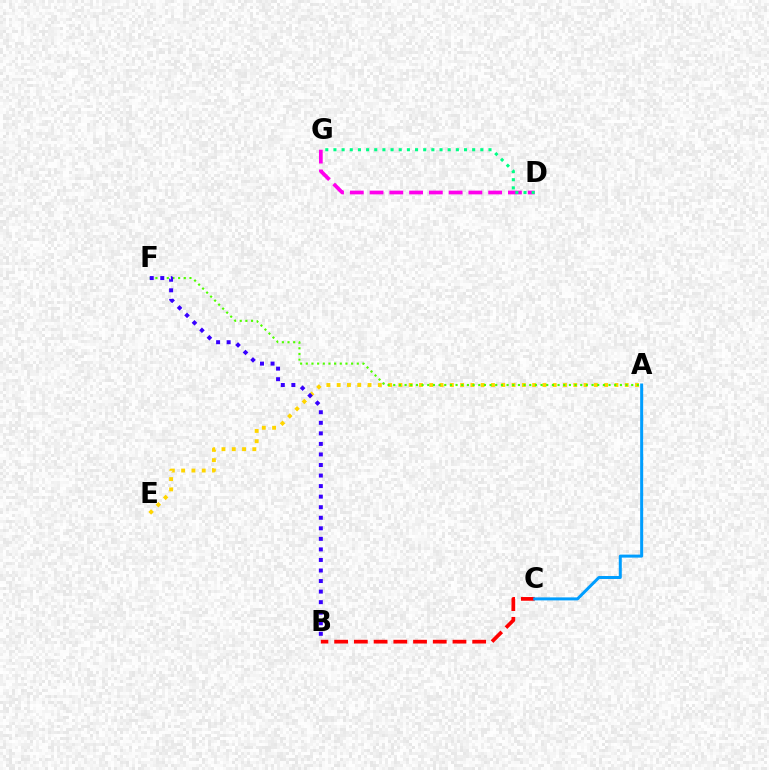{('A', 'E'): [{'color': '#ffd500', 'line_style': 'dotted', 'thickness': 2.8}], ('A', 'F'): [{'color': '#4fff00', 'line_style': 'dotted', 'thickness': 1.54}], ('B', 'C'): [{'color': '#ff0000', 'line_style': 'dashed', 'thickness': 2.68}], ('B', 'F'): [{'color': '#3700ff', 'line_style': 'dotted', 'thickness': 2.87}], ('A', 'C'): [{'color': '#009eff', 'line_style': 'solid', 'thickness': 2.16}], ('D', 'G'): [{'color': '#ff00ed', 'line_style': 'dashed', 'thickness': 2.69}, {'color': '#00ff86', 'line_style': 'dotted', 'thickness': 2.22}]}